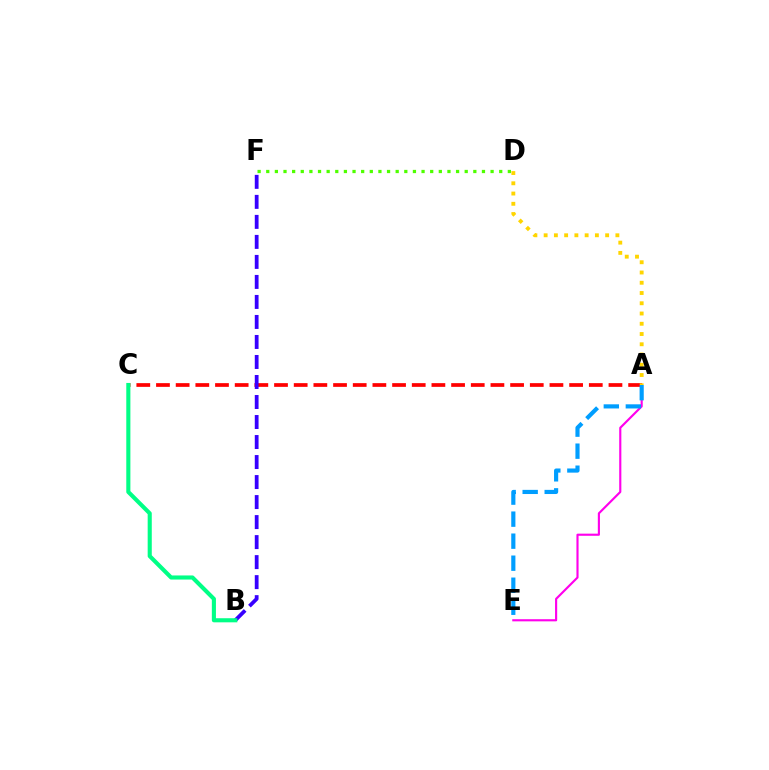{('A', 'E'): [{'color': '#ff00ed', 'line_style': 'solid', 'thickness': 1.54}, {'color': '#009eff', 'line_style': 'dashed', 'thickness': 2.99}], ('A', 'C'): [{'color': '#ff0000', 'line_style': 'dashed', 'thickness': 2.67}], ('B', 'F'): [{'color': '#3700ff', 'line_style': 'dashed', 'thickness': 2.72}], ('D', 'F'): [{'color': '#4fff00', 'line_style': 'dotted', 'thickness': 2.34}], ('A', 'D'): [{'color': '#ffd500', 'line_style': 'dotted', 'thickness': 2.79}], ('B', 'C'): [{'color': '#00ff86', 'line_style': 'solid', 'thickness': 2.95}]}